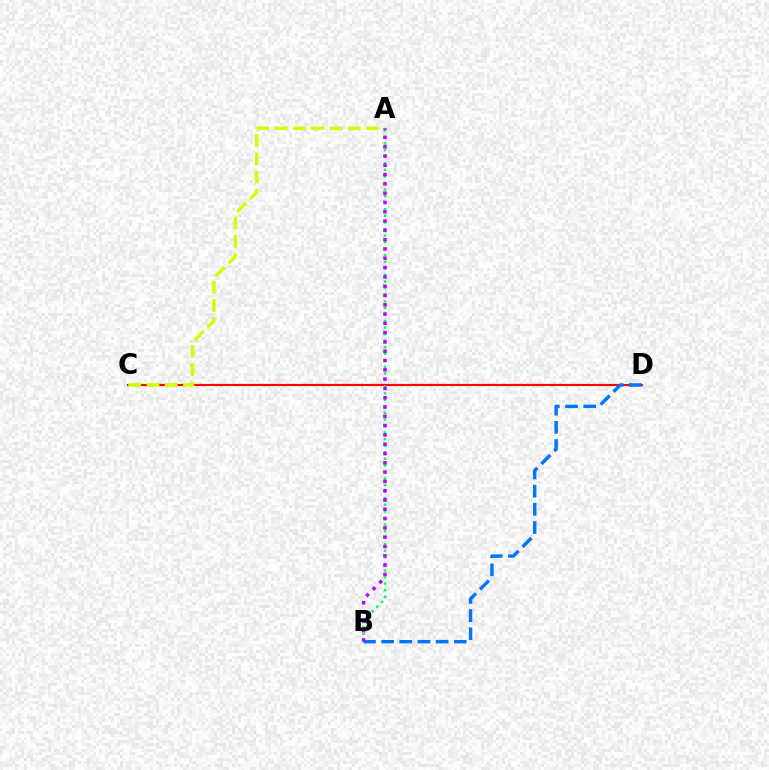{('C', 'D'): [{'color': '#ff0000', 'line_style': 'solid', 'thickness': 1.57}], ('B', 'D'): [{'color': '#0074ff', 'line_style': 'dashed', 'thickness': 2.47}], ('A', 'C'): [{'color': '#d1ff00', 'line_style': 'dashed', 'thickness': 2.48}], ('A', 'B'): [{'color': '#00ff5c', 'line_style': 'dotted', 'thickness': 1.78}, {'color': '#b900ff', 'line_style': 'dotted', 'thickness': 2.53}]}